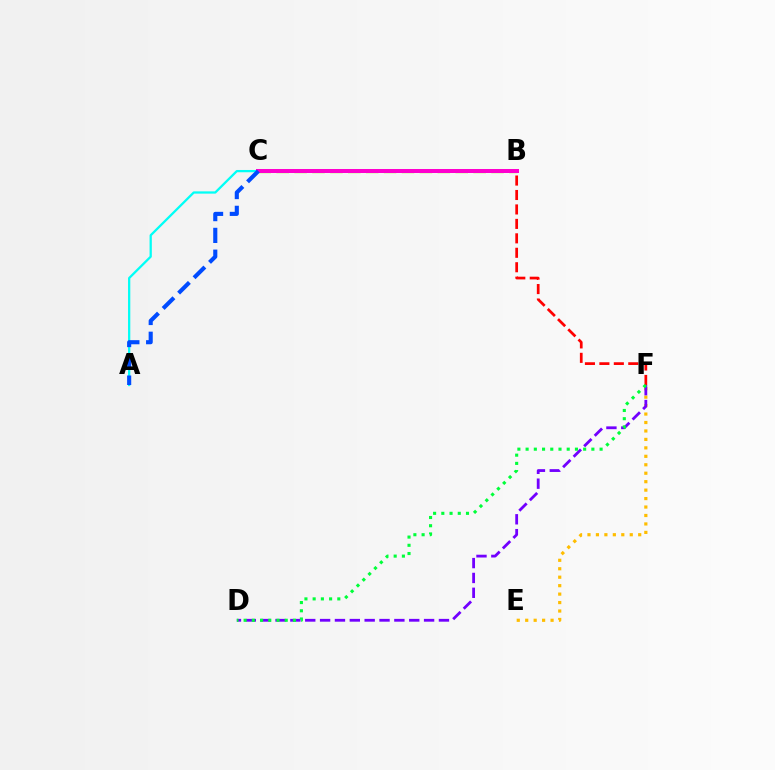{('E', 'F'): [{'color': '#ffbd00', 'line_style': 'dotted', 'thickness': 2.3}], ('A', 'C'): [{'color': '#00fff6', 'line_style': 'solid', 'thickness': 1.63}, {'color': '#004bff', 'line_style': 'dashed', 'thickness': 2.96}], ('D', 'F'): [{'color': '#7200ff', 'line_style': 'dashed', 'thickness': 2.02}, {'color': '#00ff39', 'line_style': 'dotted', 'thickness': 2.23}], ('B', 'F'): [{'color': '#ff0000', 'line_style': 'dashed', 'thickness': 1.96}], ('B', 'C'): [{'color': '#84ff00', 'line_style': 'dashed', 'thickness': 2.43}, {'color': '#ff00cf', 'line_style': 'solid', 'thickness': 2.88}]}